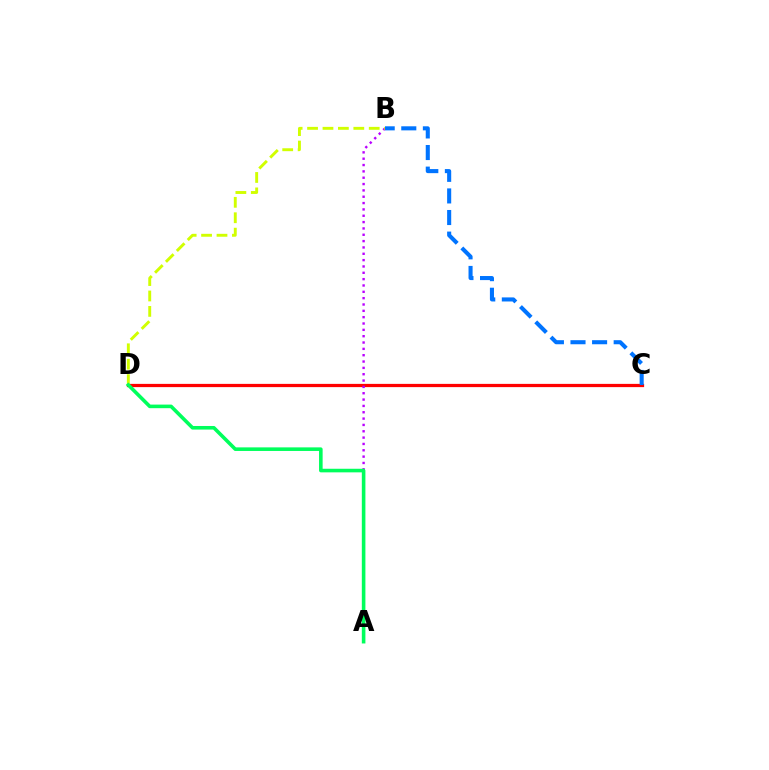{('C', 'D'): [{'color': '#ff0000', 'line_style': 'solid', 'thickness': 2.33}], ('A', 'B'): [{'color': '#b900ff', 'line_style': 'dotted', 'thickness': 1.72}], ('B', 'C'): [{'color': '#0074ff', 'line_style': 'dashed', 'thickness': 2.93}], ('B', 'D'): [{'color': '#d1ff00', 'line_style': 'dashed', 'thickness': 2.09}], ('A', 'D'): [{'color': '#00ff5c', 'line_style': 'solid', 'thickness': 2.58}]}